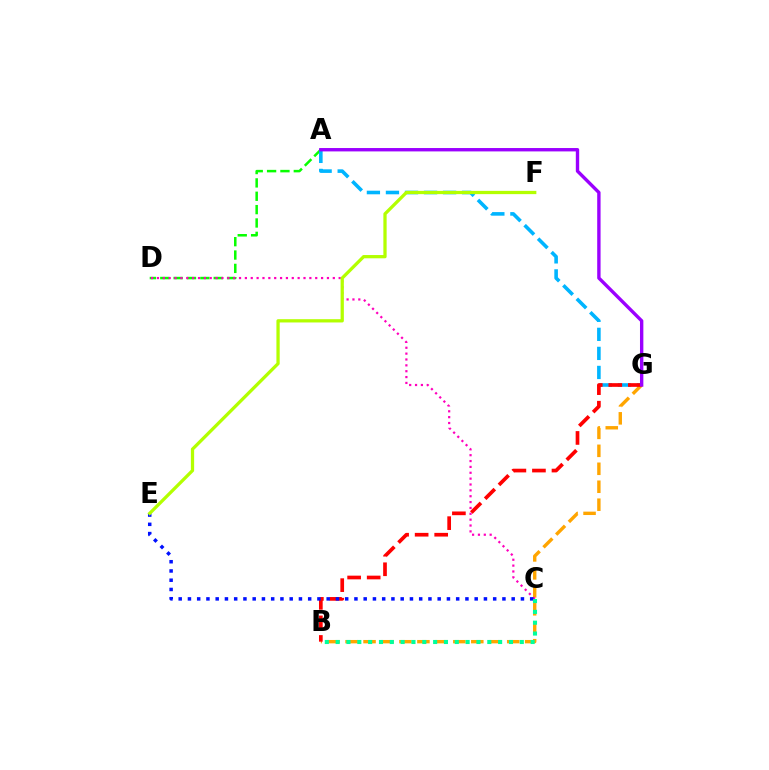{('A', 'D'): [{'color': '#08ff00', 'line_style': 'dashed', 'thickness': 1.81}], ('A', 'G'): [{'color': '#00b5ff', 'line_style': 'dashed', 'thickness': 2.59}, {'color': '#9b00ff', 'line_style': 'solid', 'thickness': 2.43}], ('B', 'G'): [{'color': '#ffa500', 'line_style': 'dashed', 'thickness': 2.44}, {'color': '#ff0000', 'line_style': 'dashed', 'thickness': 2.66}], ('C', 'D'): [{'color': '#ff00bd', 'line_style': 'dotted', 'thickness': 1.59}], ('C', 'E'): [{'color': '#0010ff', 'line_style': 'dotted', 'thickness': 2.51}], ('B', 'C'): [{'color': '#00ff9d', 'line_style': 'dotted', 'thickness': 2.94}], ('E', 'F'): [{'color': '#b3ff00', 'line_style': 'solid', 'thickness': 2.35}]}